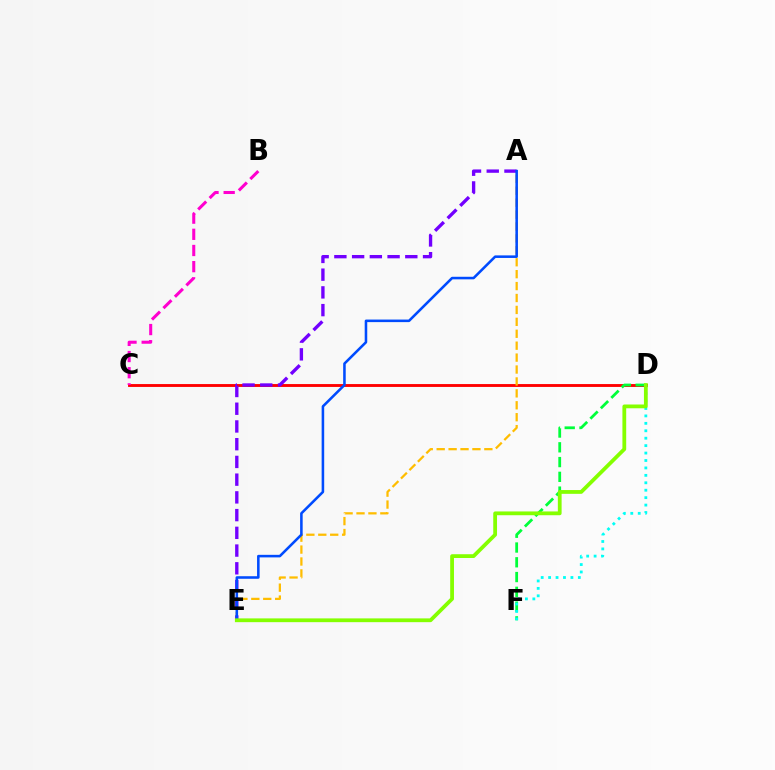{('C', 'D'): [{'color': '#ff0000', 'line_style': 'solid', 'thickness': 2.07}], ('B', 'C'): [{'color': '#ff00cf', 'line_style': 'dashed', 'thickness': 2.2}], ('D', 'F'): [{'color': '#00ff39', 'line_style': 'dashed', 'thickness': 2.01}, {'color': '#00fff6', 'line_style': 'dotted', 'thickness': 2.02}], ('A', 'E'): [{'color': '#ffbd00', 'line_style': 'dashed', 'thickness': 1.62}, {'color': '#7200ff', 'line_style': 'dashed', 'thickness': 2.41}, {'color': '#004bff', 'line_style': 'solid', 'thickness': 1.84}], ('D', 'E'): [{'color': '#84ff00', 'line_style': 'solid', 'thickness': 2.72}]}